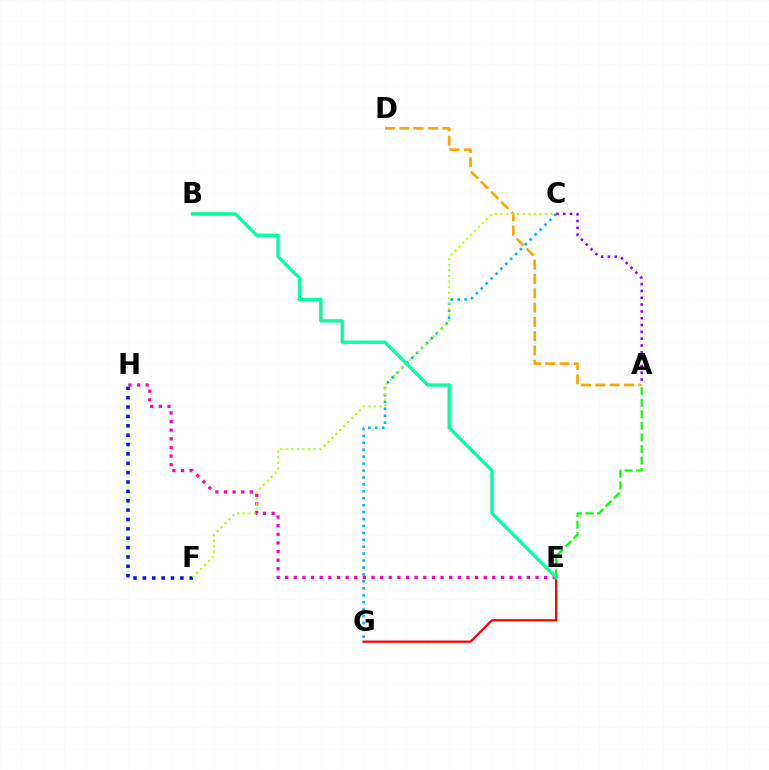{('A', 'E'): [{'color': '#08ff00', 'line_style': 'dashed', 'thickness': 1.57}], ('F', 'H'): [{'color': '#0010ff', 'line_style': 'dotted', 'thickness': 2.55}], ('E', 'G'): [{'color': '#ff0000', 'line_style': 'solid', 'thickness': 1.61}], ('A', 'D'): [{'color': '#ffa500', 'line_style': 'dashed', 'thickness': 1.94}], ('C', 'G'): [{'color': '#00b5ff', 'line_style': 'dotted', 'thickness': 1.88}], ('E', 'H'): [{'color': '#ff00bd', 'line_style': 'dotted', 'thickness': 2.35}], ('C', 'F'): [{'color': '#b3ff00', 'line_style': 'dotted', 'thickness': 1.51}], ('A', 'C'): [{'color': '#9b00ff', 'line_style': 'dotted', 'thickness': 1.85}], ('B', 'E'): [{'color': '#00ff9d', 'line_style': 'solid', 'thickness': 2.4}]}